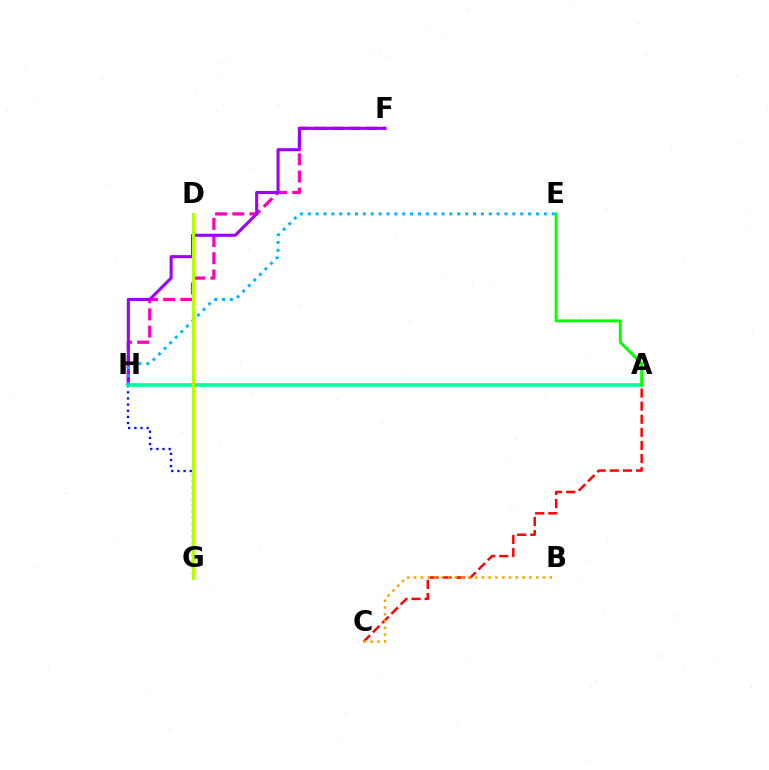{('G', 'H'): [{'color': '#0010ff', 'line_style': 'dotted', 'thickness': 1.67}], ('F', 'H'): [{'color': '#ff00bd', 'line_style': 'dashed', 'thickness': 2.34}, {'color': '#9b00ff', 'line_style': 'solid', 'thickness': 2.22}], ('A', 'C'): [{'color': '#ff0000', 'line_style': 'dashed', 'thickness': 1.78}], ('B', 'C'): [{'color': '#ffa500', 'line_style': 'dotted', 'thickness': 1.84}], ('A', 'H'): [{'color': '#00ff9d', 'line_style': 'solid', 'thickness': 2.66}], ('A', 'E'): [{'color': '#08ff00', 'line_style': 'solid', 'thickness': 2.14}], ('E', 'H'): [{'color': '#00b5ff', 'line_style': 'dotted', 'thickness': 2.14}], ('D', 'G'): [{'color': '#b3ff00', 'line_style': 'solid', 'thickness': 2.19}]}